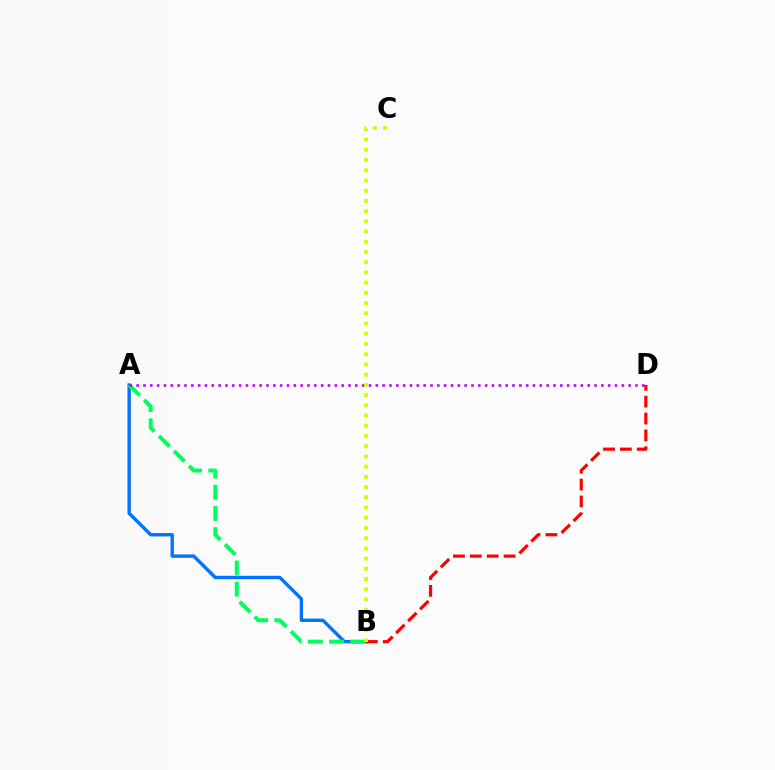{('A', 'B'): [{'color': '#0074ff', 'line_style': 'solid', 'thickness': 2.43}, {'color': '#00ff5c', 'line_style': 'dashed', 'thickness': 2.88}], ('B', 'D'): [{'color': '#ff0000', 'line_style': 'dashed', 'thickness': 2.29}], ('A', 'D'): [{'color': '#b900ff', 'line_style': 'dotted', 'thickness': 1.86}], ('B', 'C'): [{'color': '#d1ff00', 'line_style': 'dotted', 'thickness': 2.78}]}